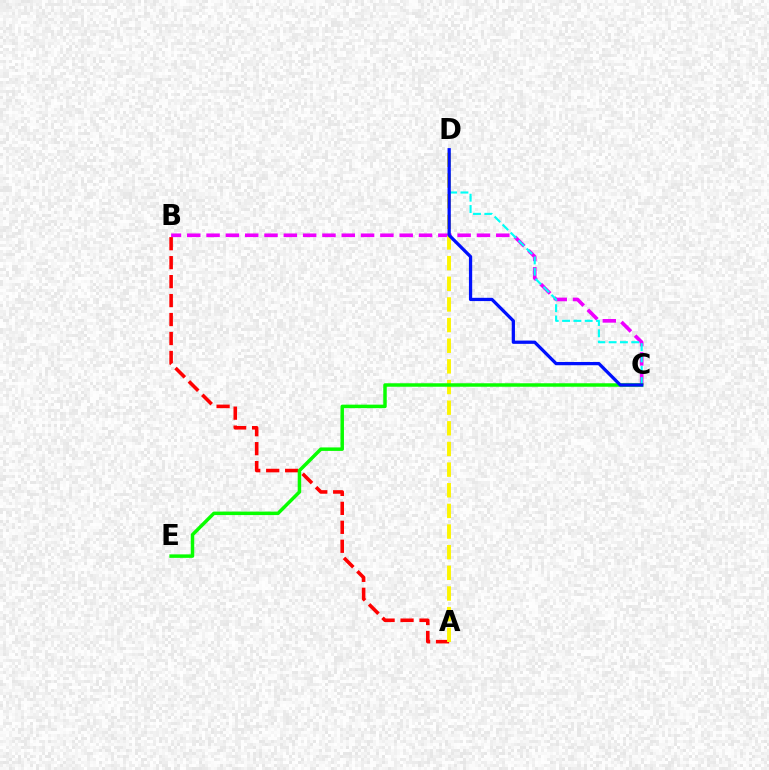{('A', 'B'): [{'color': '#ff0000', 'line_style': 'dashed', 'thickness': 2.58}], ('B', 'C'): [{'color': '#ee00ff', 'line_style': 'dashed', 'thickness': 2.62}], ('A', 'D'): [{'color': '#fcf500', 'line_style': 'dashed', 'thickness': 2.8}], ('C', 'D'): [{'color': '#00fff6', 'line_style': 'dashed', 'thickness': 1.54}, {'color': '#0010ff', 'line_style': 'solid', 'thickness': 2.34}], ('C', 'E'): [{'color': '#08ff00', 'line_style': 'solid', 'thickness': 2.5}]}